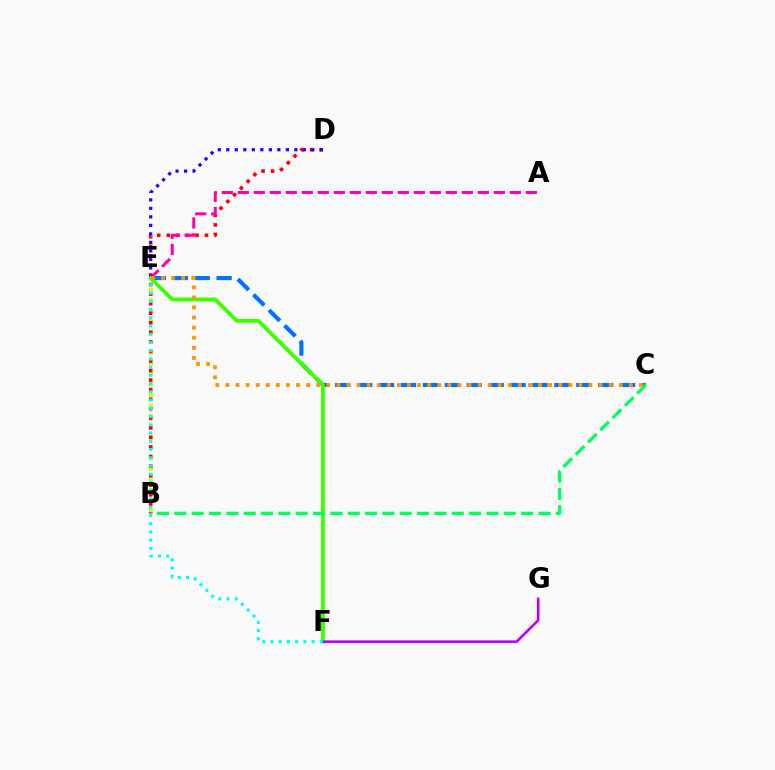{('C', 'E'): [{'color': '#0074ff', 'line_style': 'dashed', 'thickness': 2.98}, {'color': '#ff9400', 'line_style': 'dotted', 'thickness': 2.74}], ('B', 'E'): [{'color': '#d1ff00', 'line_style': 'dotted', 'thickness': 2.87}], ('B', 'D'): [{'color': '#ff0000', 'line_style': 'dotted', 'thickness': 2.6}], ('A', 'E'): [{'color': '#ff00ac', 'line_style': 'dashed', 'thickness': 2.17}], ('D', 'E'): [{'color': '#2500ff', 'line_style': 'dotted', 'thickness': 2.31}], ('E', 'F'): [{'color': '#3dff00', 'line_style': 'solid', 'thickness': 2.77}, {'color': '#00fff6', 'line_style': 'dotted', 'thickness': 2.24}], ('F', 'G'): [{'color': '#b900ff', 'line_style': 'solid', 'thickness': 1.86}], ('B', 'C'): [{'color': '#00ff5c', 'line_style': 'dashed', 'thickness': 2.36}]}